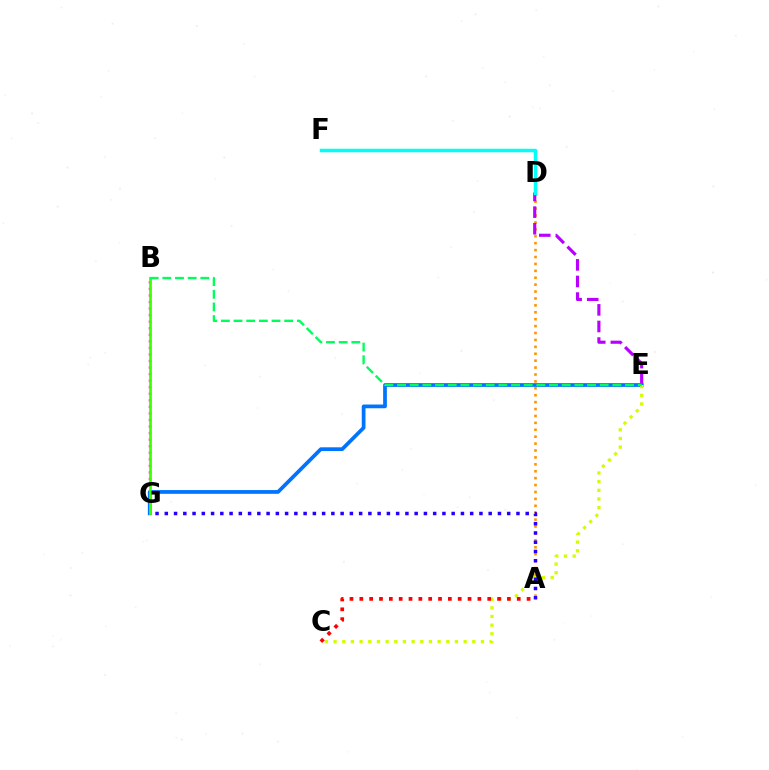{('A', 'D'): [{'color': '#ff9400', 'line_style': 'dotted', 'thickness': 1.88}], ('D', 'E'): [{'color': '#b900ff', 'line_style': 'dashed', 'thickness': 2.25}], ('B', 'G'): [{'color': '#ff00ac', 'line_style': 'dotted', 'thickness': 1.78}, {'color': '#3dff00', 'line_style': 'solid', 'thickness': 1.93}], ('E', 'G'): [{'color': '#0074ff', 'line_style': 'solid', 'thickness': 2.69}], ('C', 'E'): [{'color': '#d1ff00', 'line_style': 'dotted', 'thickness': 2.36}], ('A', 'C'): [{'color': '#ff0000', 'line_style': 'dotted', 'thickness': 2.67}], ('A', 'G'): [{'color': '#2500ff', 'line_style': 'dotted', 'thickness': 2.51}], ('B', 'E'): [{'color': '#00ff5c', 'line_style': 'dashed', 'thickness': 1.72}], ('D', 'F'): [{'color': '#00fff6', 'line_style': 'solid', 'thickness': 2.5}]}